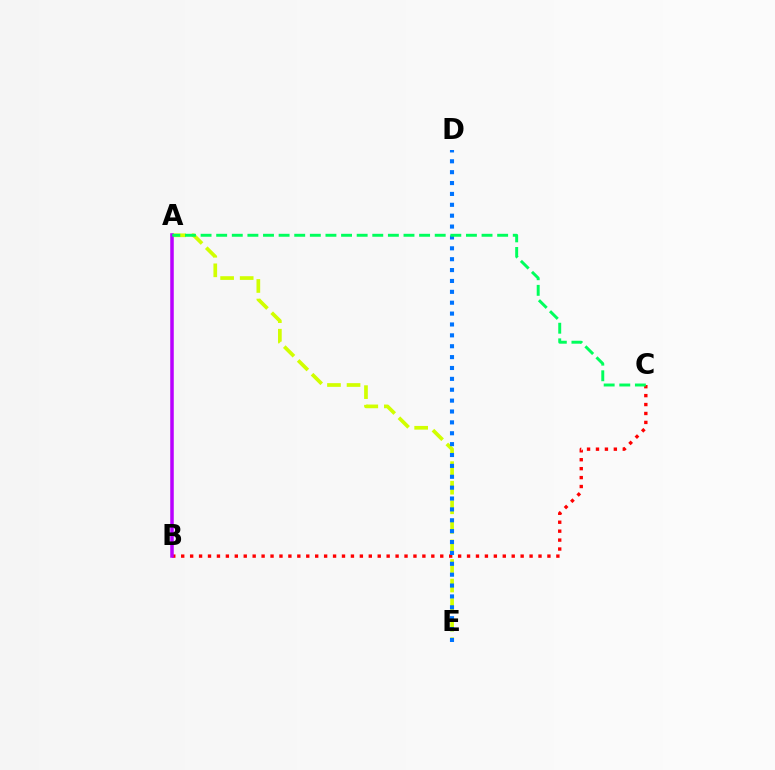{('A', 'E'): [{'color': '#d1ff00', 'line_style': 'dashed', 'thickness': 2.66}], ('B', 'C'): [{'color': '#ff0000', 'line_style': 'dotted', 'thickness': 2.43}], ('A', 'B'): [{'color': '#b900ff', 'line_style': 'solid', 'thickness': 2.54}], ('D', 'E'): [{'color': '#0074ff', 'line_style': 'dotted', 'thickness': 2.96}], ('A', 'C'): [{'color': '#00ff5c', 'line_style': 'dashed', 'thickness': 2.12}]}